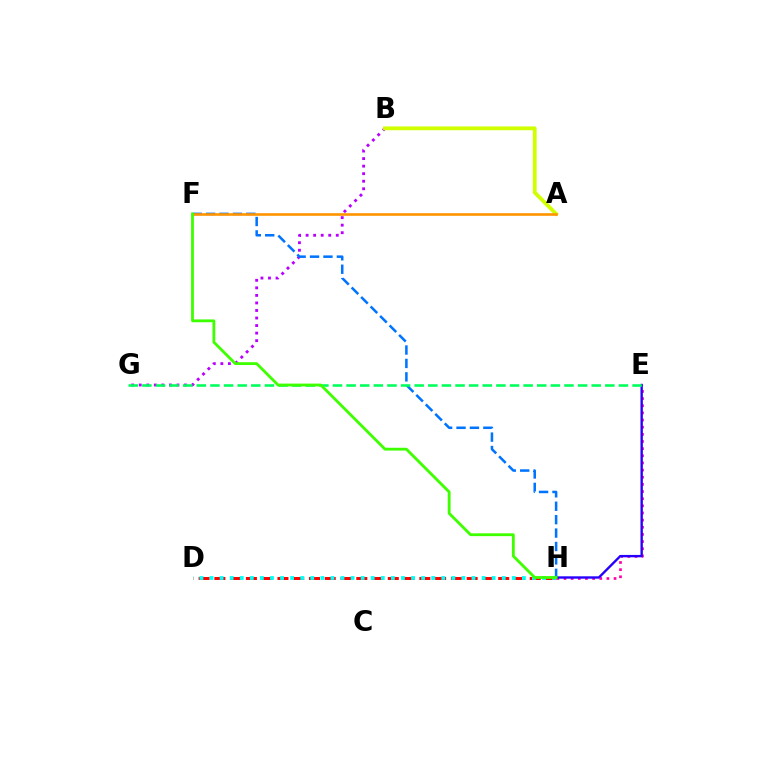{('D', 'H'): [{'color': '#ff0000', 'line_style': 'dashed', 'thickness': 2.14}, {'color': '#00fff6', 'line_style': 'dotted', 'thickness': 2.74}], ('B', 'G'): [{'color': '#b900ff', 'line_style': 'dotted', 'thickness': 2.05}], ('E', 'H'): [{'color': '#ff00ac', 'line_style': 'dotted', 'thickness': 1.94}, {'color': '#2500ff', 'line_style': 'solid', 'thickness': 1.71}], ('F', 'H'): [{'color': '#0074ff', 'line_style': 'dashed', 'thickness': 1.82}, {'color': '#3dff00', 'line_style': 'solid', 'thickness': 2.02}], ('E', 'G'): [{'color': '#00ff5c', 'line_style': 'dashed', 'thickness': 1.85}], ('A', 'B'): [{'color': '#d1ff00', 'line_style': 'solid', 'thickness': 2.74}], ('A', 'F'): [{'color': '#ff9400', 'line_style': 'solid', 'thickness': 1.88}]}